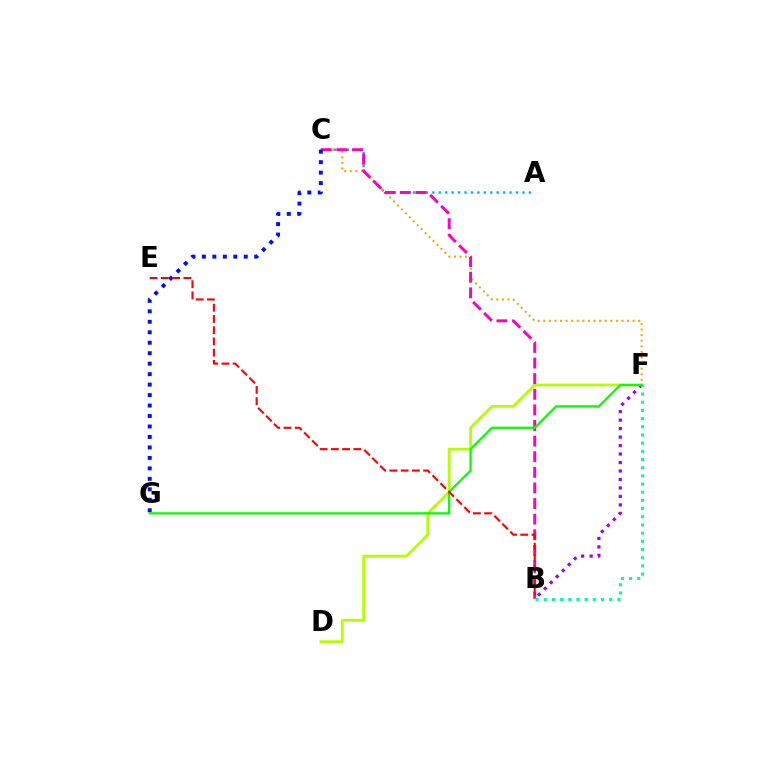{('A', 'C'): [{'color': '#00b5ff', 'line_style': 'dotted', 'thickness': 1.75}], ('C', 'F'): [{'color': '#ffa500', 'line_style': 'dotted', 'thickness': 1.52}], ('D', 'F'): [{'color': '#b3ff00', 'line_style': 'solid', 'thickness': 2.0}], ('B', 'C'): [{'color': '#ff00bd', 'line_style': 'dashed', 'thickness': 2.12}], ('C', 'G'): [{'color': '#0010ff', 'line_style': 'dotted', 'thickness': 2.84}], ('B', 'F'): [{'color': '#9b00ff', 'line_style': 'dotted', 'thickness': 2.3}, {'color': '#00ff9d', 'line_style': 'dotted', 'thickness': 2.22}], ('F', 'G'): [{'color': '#08ff00', 'line_style': 'solid', 'thickness': 1.64}], ('B', 'E'): [{'color': '#ff0000', 'line_style': 'dashed', 'thickness': 1.53}]}